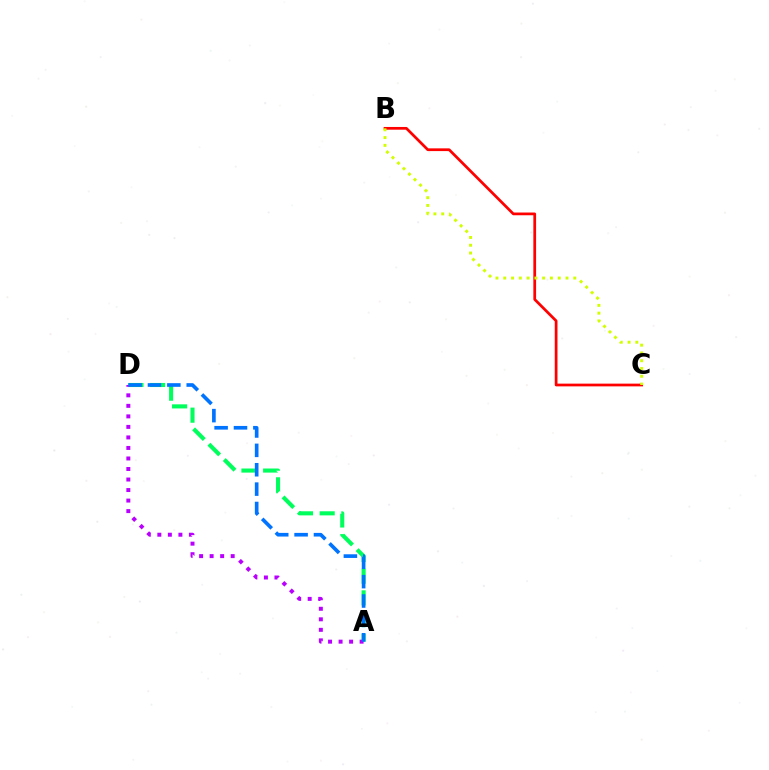{('A', 'D'): [{'color': '#00ff5c', 'line_style': 'dashed', 'thickness': 2.95}, {'color': '#b900ff', 'line_style': 'dotted', 'thickness': 2.86}, {'color': '#0074ff', 'line_style': 'dashed', 'thickness': 2.63}], ('B', 'C'): [{'color': '#ff0000', 'line_style': 'solid', 'thickness': 1.97}, {'color': '#d1ff00', 'line_style': 'dotted', 'thickness': 2.11}]}